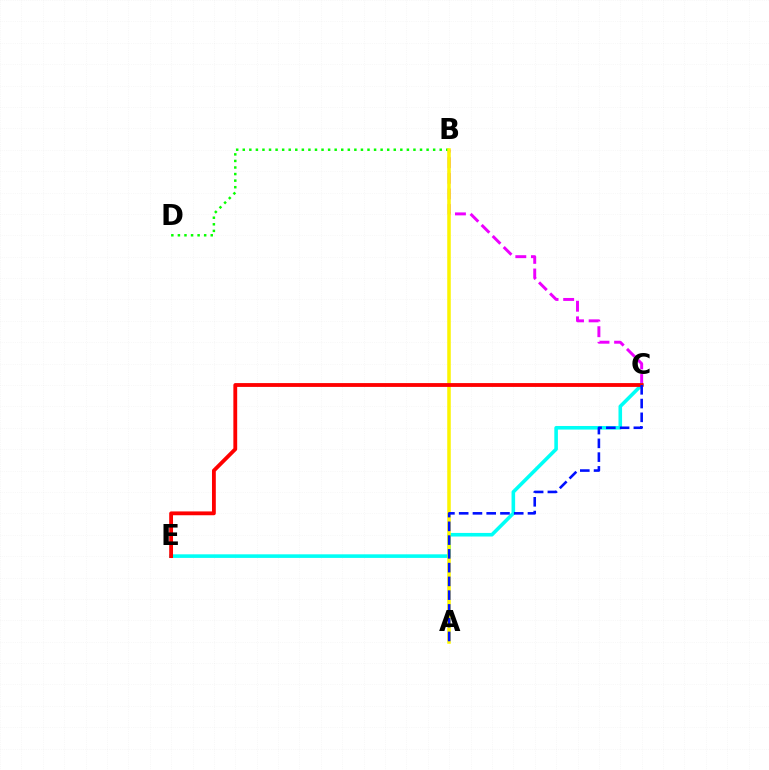{('B', 'C'): [{'color': '#ee00ff', 'line_style': 'dashed', 'thickness': 2.12}], ('B', 'D'): [{'color': '#08ff00', 'line_style': 'dotted', 'thickness': 1.78}], ('C', 'E'): [{'color': '#00fff6', 'line_style': 'solid', 'thickness': 2.58}, {'color': '#ff0000', 'line_style': 'solid', 'thickness': 2.75}], ('A', 'B'): [{'color': '#fcf500', 'line_style': 'solid', 'thickness': 2.53}], ('A', 'C'): [{'color': '#0010ff', 'line_style': 'dashed', 'thickness': 1.87}]}